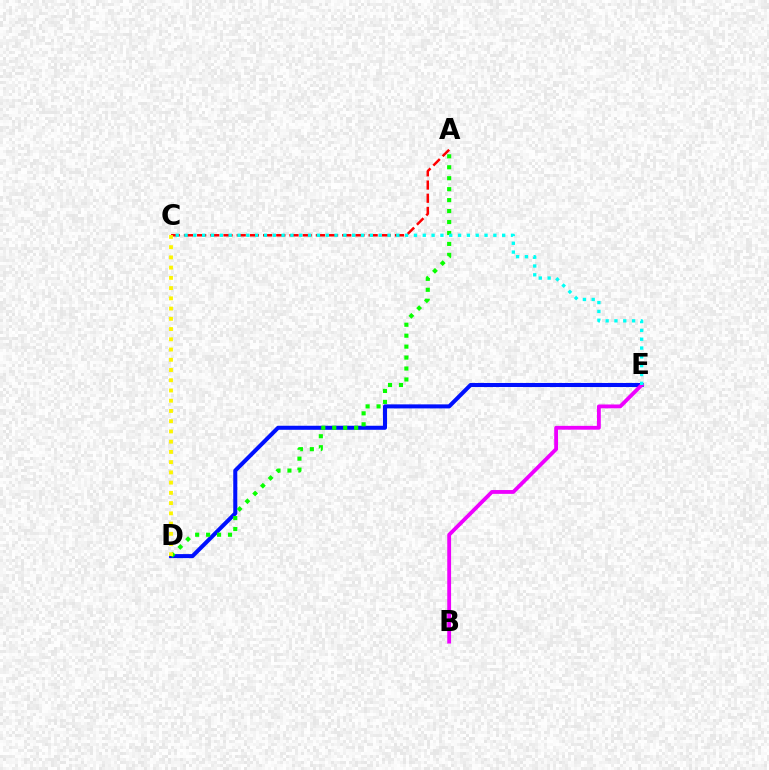{('A', 'C'): [{'color': '#ff0000', 'line_style': 'dashed', 'thickness': 1.79}], ('D', 'E'): [{'color': '#0010ff', 'line_style': 'solid', 'thickness': 2.91}], ('A', 'D'): [{'color': '#08ff00', 'line_style': 'dotted', 'thickness': 2.97}], ('C', 'D'): [{'color': '#fcf500', 'line_style': 'dotted', 'thickness': 2.78}], ('B', 'E'): [{'color': '#ee00ff', 'line_style': 'solid', 'thickness': 2.75}], ('C', 'E'): [{'color': '#00fff6', 'line_style': 'dotted', 'thickness': 2.4}]}